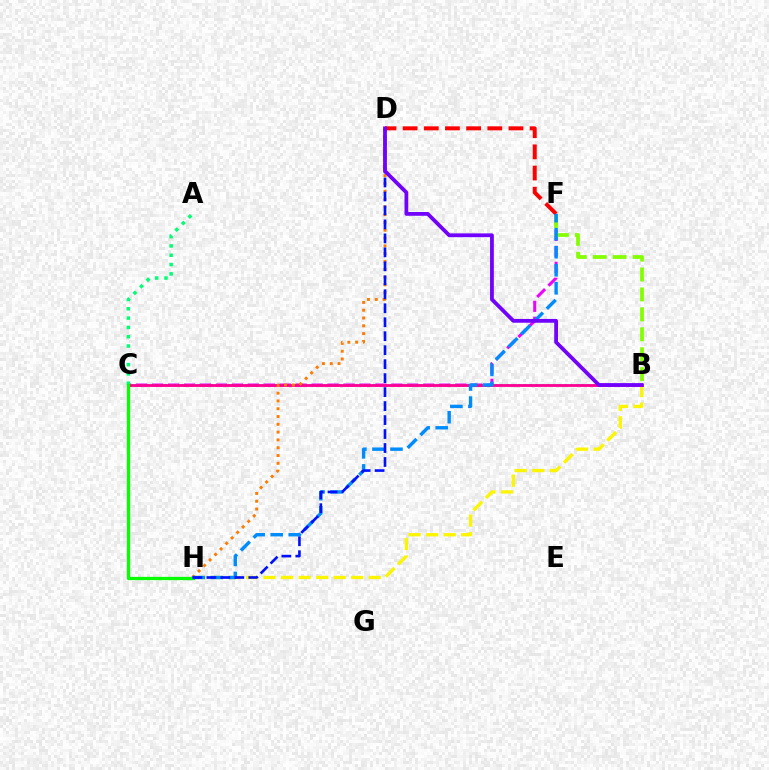{('C', 'F'): [{'color': '#ee00ff', 'line_style': 'dashed', 'thickness': 2.17}], ('B', 'F'): [{'color': '#84ff00', 'line_style': 'dashed', 'thickness': 2.71}], ('A', 'C'): [{'color': '#00ff74', 'line_style': 'dotted', 'thickness': 2.53}], ('B', 'H'): [{'color': '#fcf500', 'line_style': 'dashed', 'thickness': 2.38}], ('B', 'C'): [{'color': '#00fff6', 'line_style': 'dotted', 'thickness': 1.58}, {'color': '#ff0094', 'line_style': 'solid', 'thickness': 2.03}], ('D', 'F'): [{'color': '#ff0000', 'line_style': 'dashed', 'thickness': 2.87}], ('D', 'H'): [{'color': '#ff7c00', 'line_style': 'dotted', 'thickness': 2.12}, {'color': '#0010ff', 'line_style': 'dashed', 'thickness': 1.9}], ('C', 'H'): [{'color': '#08ff00', 'line_style': 'solid', 'thickness': 2.35}], ('F', 'H'): [{'color': '#008cff', 'line_style': 'dashed', 'thickness': 2.45}], ('B', 'D'): [{'color': '#7200ff', 'line_style': 'solid', 'thickness': 2.73}]}